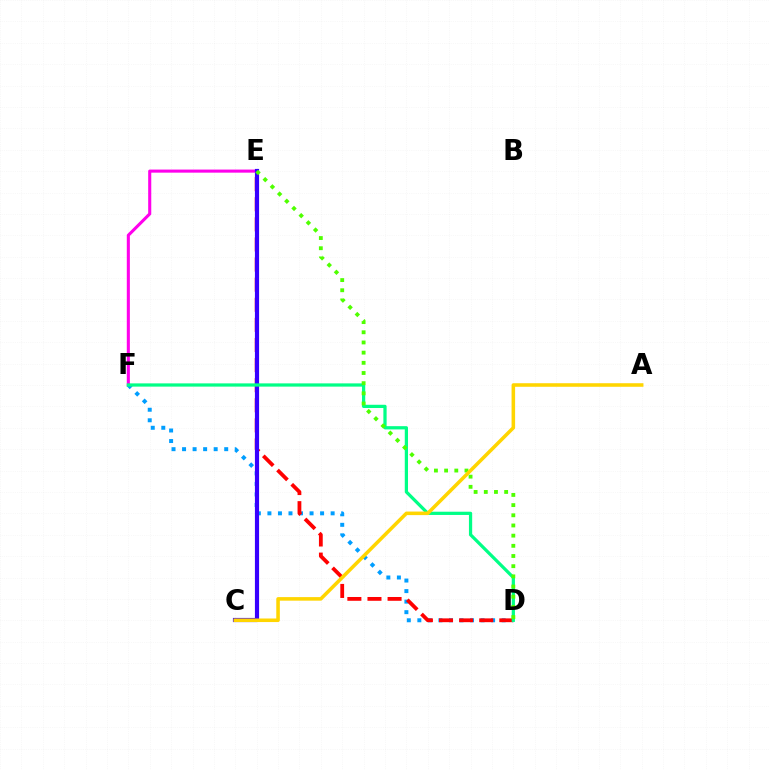{('E', 'F'): [{'color': '#ff00ed', 'line_style': 'solid', 'thickness': 2.22}], ('D', 'F'): [{'color': '#009eff', 'line_style': 'dotted', 'thickness': 2.86}, {'color': '#00ff86', 'line_style': 'solid', 'thickness': 2.33}], ('D', 'E'): [{'color': '#ff0000', 'line_style': 'dashed', 'thickness': 2.73}, {'color': '#4fff00', 'line_style': 'dotted', 'thickness': 2.77}], ('C', 'E'): [{'color': '#3700ff', 'line_style': 'solid', 'thickness': 3.0}], ('A', 'C'): [{'color': '#ffd500', 'line_style': 'solid', 'thickness': 2.56}]}